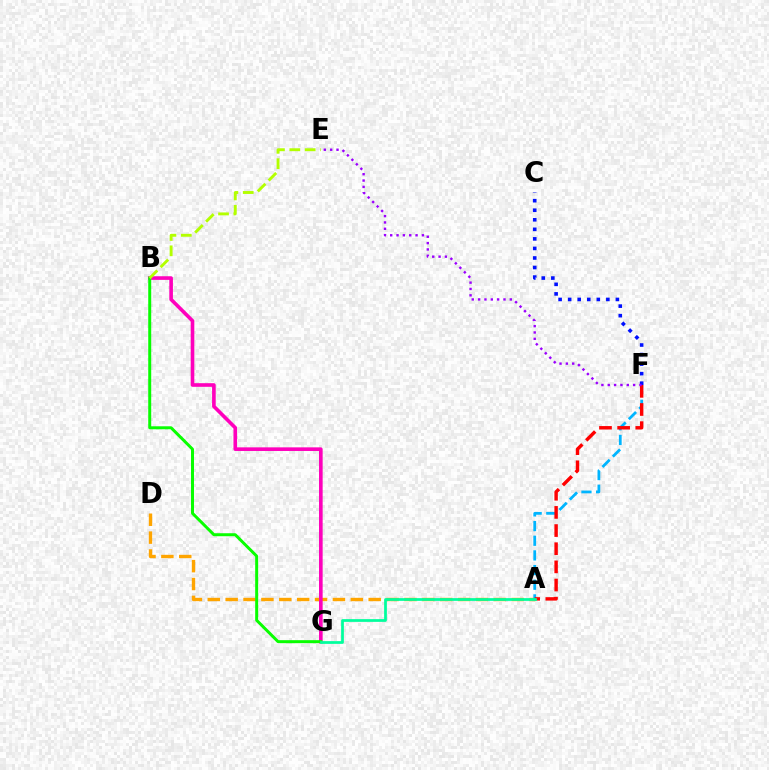{('A', 'D'): [{'color': '#ffa500', 'line_style': 'dashed', 'thickness': 2.43}], ('A', 'F'): [{'color': '#00b5ff', 'line_style': 'dashed', 'thickness': 1.99}, {'color': '#ff0000', 'line_style': 'dashed', 'thickness': 2.47}], ('B', 'G'): [{'color': '#ff00bd', 'line_style': 'solid', 'thickness': 2.61}, {'color': '#08ff00', 'line_style': 'solid', 'thickness': 2.15}], ('C', 'F'): [{'color': '#0010ff', 'line_style': 'dotted', 'thickness': 2.59}], ('E', 'F'): [{'color': '#9b00ff', 'line_style': 'dotted', 'thickness': 1.72}], ('B', 'E'): [{'color': '#b3ff00', 'line_style': 'dashed', 'thickness': 2.09}], ('A', 'G'): [{'color': '#00ff9d', 'line_style': 'solid', 'thickness': 1.97}]}